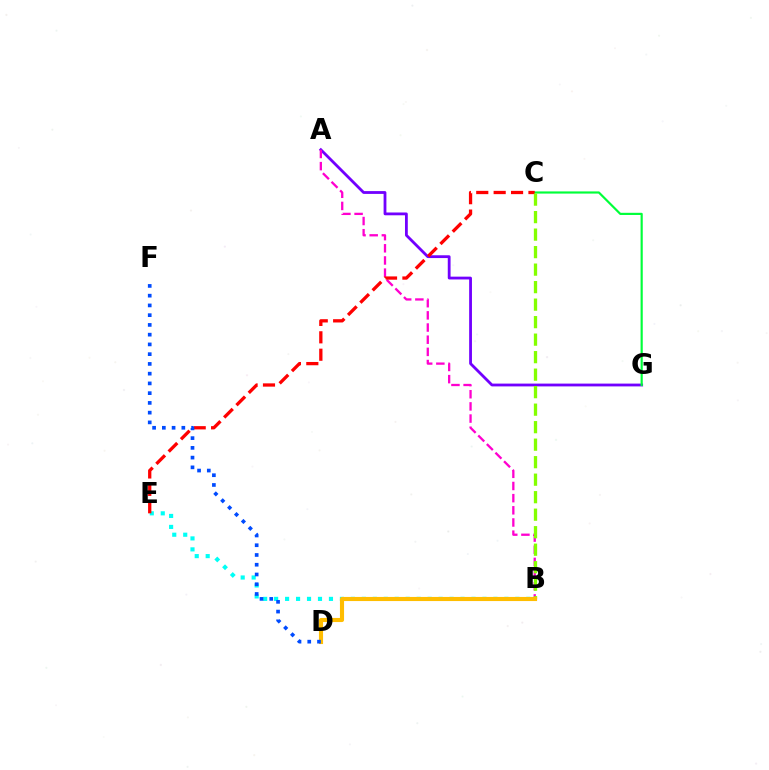{('A', 'G'): [{'color': '#7200ff', 'line_style': 'solid', 'thickness': 2.02}], ('C', 'G'): [{'color': '#00ff39', 'line_style': 'solid', 'thickness': 1.56}], ('B', 'E'): [{'color': '#00fff6', 'line_style': 'dotted', 'thickness': 2.98}], ('A', 'B'): [{'color': '#ff00cf', 'line_style': 'dashed', 'thickness': 1.65}], ('C', 'E'): [{'color': '#ff0000', 'line_style': 'dashed', 'thickness': 2.36}], ('B', 'C'): [{'color': '#84ff00', 'line_style': 'dashed', 'thickness': 2.38}], ('B', 'D'): [{'color': '#ffbd00', 'line_style': 'solid', 'thickness': 2.96}], ('D', 'F'): [{'color': '#004bff', 'line_style': 'dotted', 'thickness': 2.65}]}